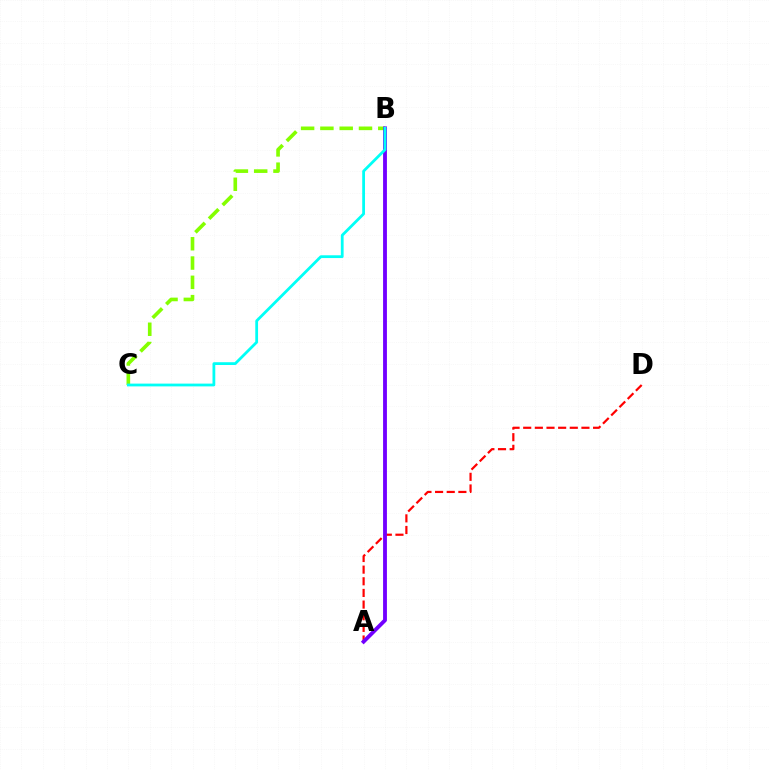{('A', 'D'): [{'color': '#ff0000', 'line_style': 'dashed', 'thickness': 1.58}], ('B', 'C'): [{'color': '#84ff00', 'line_style': 'dashed', 'thickness': 2.62}, {'color': '#00fff6', 'line_style': 'solid', 'thickness': 2.0}], ('A', 'B'): [{'color': '#7200ff', 'line_style': 'solid', 'thickness': 2.77}]}